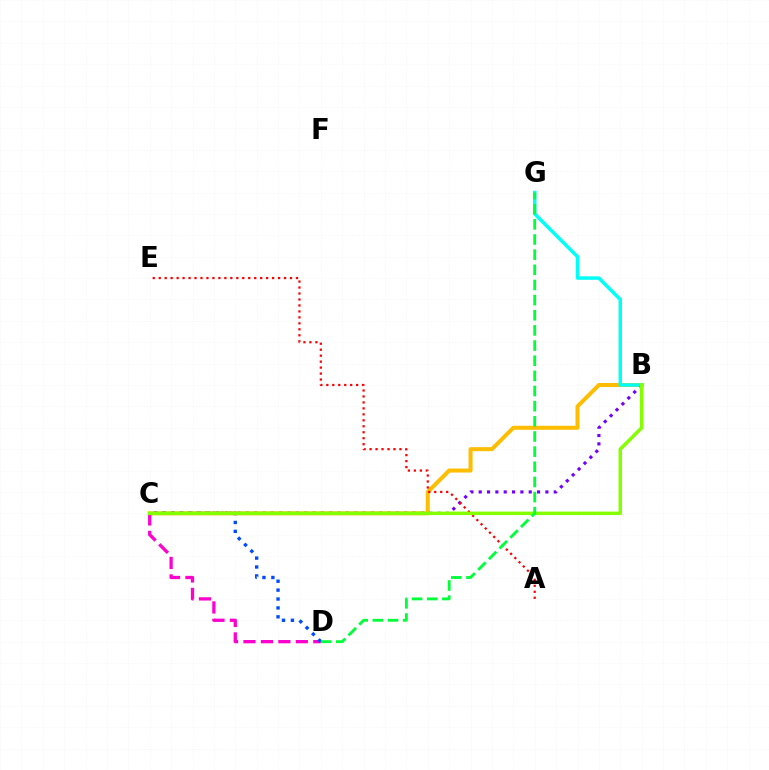{('B', 'C'): [{'color': '#ffbd00', 'line_style': 'solid', 'thickness': 2.88}, {'color': '#7200ff', 'line_style': 'dotted', 'thickness': 2.26}, {'color': '#84ff00', 'line_style': 'solid', 'thickness': 2.5}], ('B', 'G'): [{'color': '#00fff6', 'line_style': 'solid', 'thickness': 2.49}], ('A', 'E'): [{'color': '#ff0000', 'line_style': 'dotted', 'thickness': 1.62}], ('C', 'D'): [{'color': '#ff00cf', 'line_style': 'dashed', 'thickness': 2.37}, {'color': '#004bff', 'line_style': 'dotted', 'thickness': 2.42}], ('D', 'G'): [{'color': '#00ff39', 'line_style': 'dashed', 'thickness': 2.06}]}